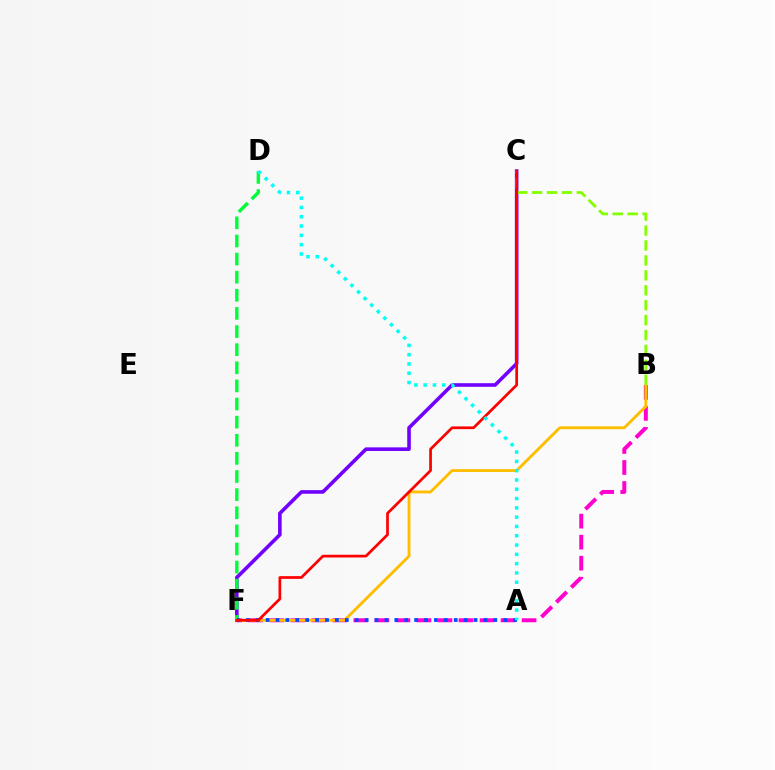{('B', 'F'): [{'color': '#ff00cf', 'line_style': 'dashed', 'thickness': 2.86}, {'color': '#ffbd00', 'line_style': 'solid', 'thickness': 2.05}], ('C', 'F'): [{'color': '#7200ff', 'line_style': 'solid', 'thickness': 2.6}, {'color': '#ff0000', 'line_style': 'solid', 'thickness': 1.96}], ('D', 'F'): [{'color': '#00ff39', 'line_style': 'dashed', 'thickness': 2.46}], ('B', 'C'): [{'color': '#84ff00', 'line_style': 'dashed', 'thickness': 2.03}], ('A', 'F'): [{'color': '#004bff', 'line_style': 'dotted', 'thickness': 2.69}], ('A', 'D'): [{'color': '#00fff6', 'line_style': 'dotted', 'thickness': 2.53}]}